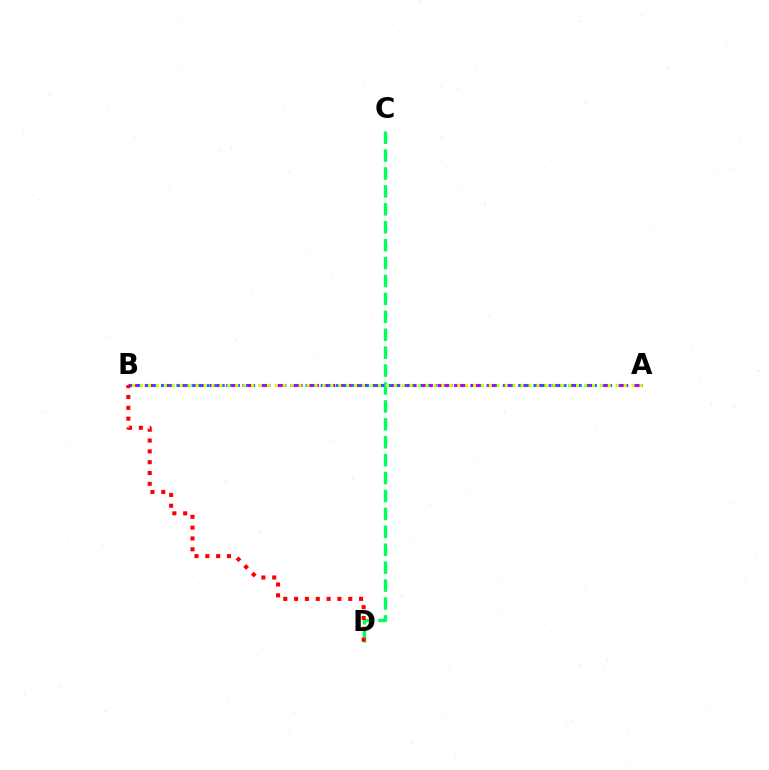{('C', 'D'): [{'color': '#00ff5c', 'line_style': 'dashed', 'thickness': 2.43}], ('A', 'B'): [{'color': '#b900ff', 'line_style': 'dashed', 'thickness': 2.21}, {'color': '#0074ff', 'line_style': 'dotted', 'thickness': 2.06}, {'color': '#d1ff00', 'line_style': 'dotted', 'thickness': 2.15}], ('B', 'D'): [{'color': '#ff0000', 'line_style': 'dotted', 'thickness': 2.94}]}